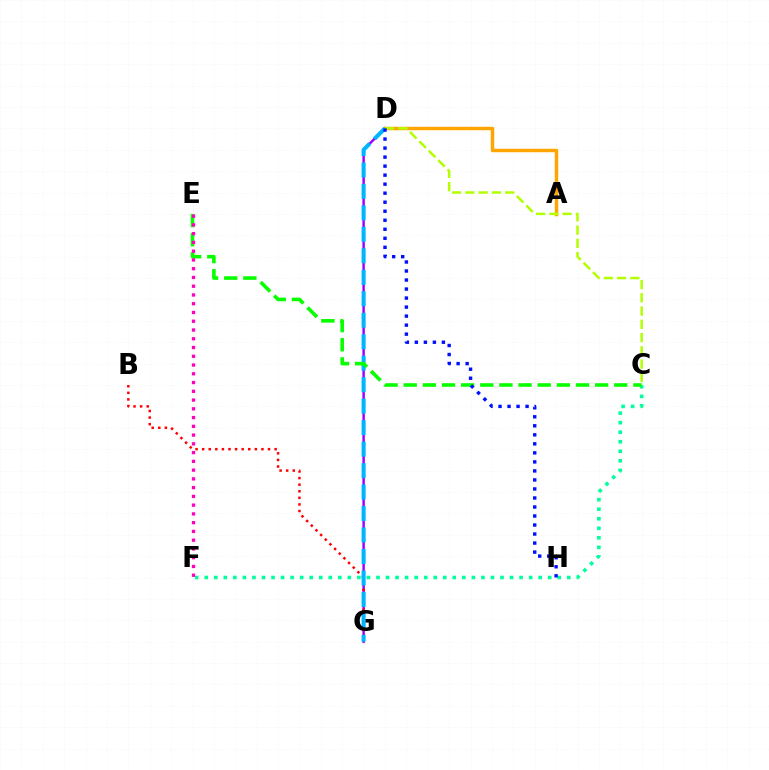{('D', 'G'): [{'color': '#9b00ff', 'line_style': 'solid', 'thickness': 1.75}, {'color': '#00b5ff', 'line_style': 'dashed', 'thickness': 2.92}], ('B', 'G'): [{'color': '#ff0000', 'line_style': 'dotted', 'thickness': 1.79}], ('A', 'D'): [{'color': '#ffa500', 'line_style': 'solid', 'thickness': 2.49}], ('C', 'D'): [{'color': '#b3ff00', 'line_style': 'dashed', 'thickness': 1.8}], ('C', 'F'): [{'color': '#00ff9d', 'line_style': 'dotted', 'thickness': 2.59}], ('C', 'E'): [{'color': '#08ff00', 'line_style': 'dashed', 'thickness': 2.6}], ('E', 'F'): [{'color': '#ff00bd', 'line_style': 'dotted', 'thickness': 2.38}], ('D', 'H'): [{'color': '#0010ff', 'line_style': 'dotted', 'thickness': 2.45}]}